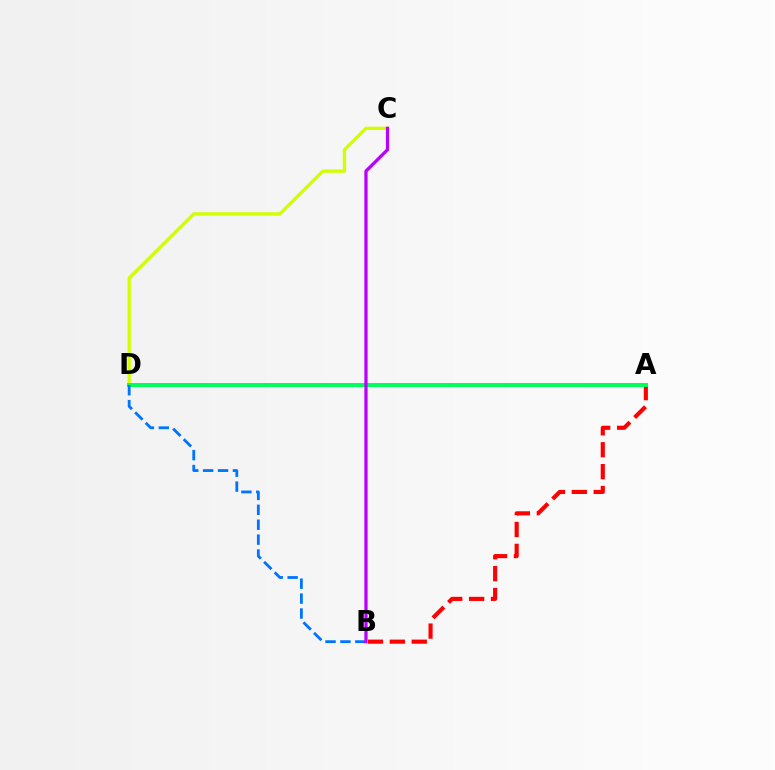{('C', 'D'): [{'color': '#d1ff00', 'line_style': 'solid', 'thickness': 2.39}], ('A', 'B'): [{'color': '#ff0000', 'line_style': 'dashed', 'thickness': 2.97}], ('A', 'D'): [{'color': '#00ff5c', 'line_style': 'solid', 'thickness': 2.87}], ('B', 'D'): [{'color': '#0074ff', 'line_style': 'dashed', 'thickness': 2.03}], ('B', 'C'): [{'color': '#b900ff', 'line_style': 'solid', 'thickness': 2.33}]}